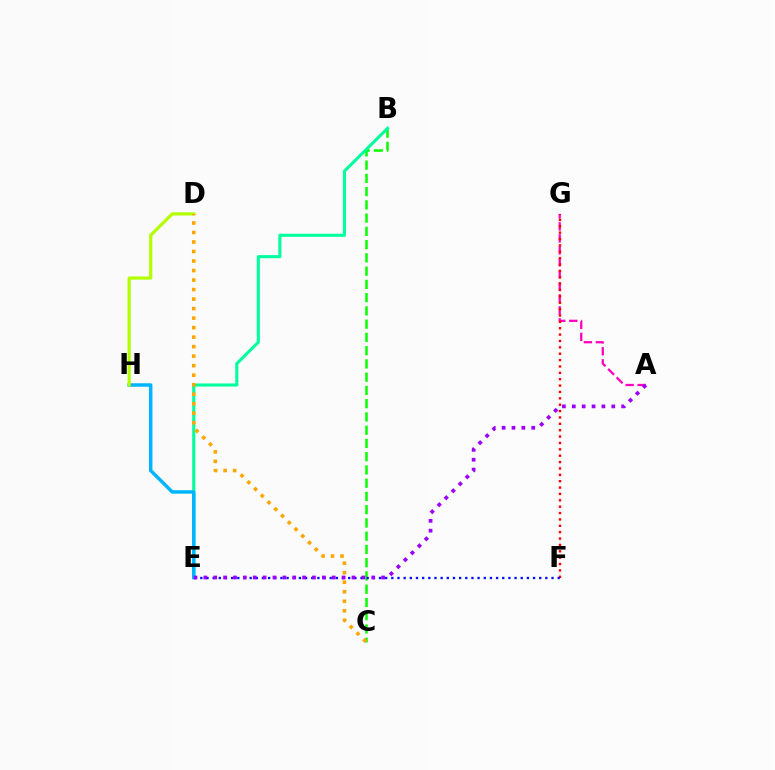{('A', 'G'): [{'color': '#ff00bd', 'line_style': 'dashed', 'thickness': 1.63}], ('B', 'C'): [{'color': '#08ff00', 'line_style': 'dashed', 'thickness': 1.8}], ('B', 'E'): [{'color': '#00ff9d', 'line_style': 'solid', 'thickness': 2.23}], ('E', 'H'): [{'color': '#00b5ff', 'line_style': 'solid', 'thickness': 2.5}], ('F', 'G'): [{'color': '#ff0000', 'line_style': 'dotted', 'thickness': 1.73}], ('D', 'H'): [{'color': '#b3ff00', 'line_style': 'solid', 'thickness': 2.29}], ('C', 'D'): [{'color': '#ffa500', 'line_style': 'dotted', 'thickness': 2.58}], ('E', 'F'): [{'color': '#0010ff', 'line_style': 'dotted', 'thickness': 1.67}], ('A', 'E'): [{'color': '#9b00ff', 'line_style': 'dotted', 'thickness': 2.68}]}